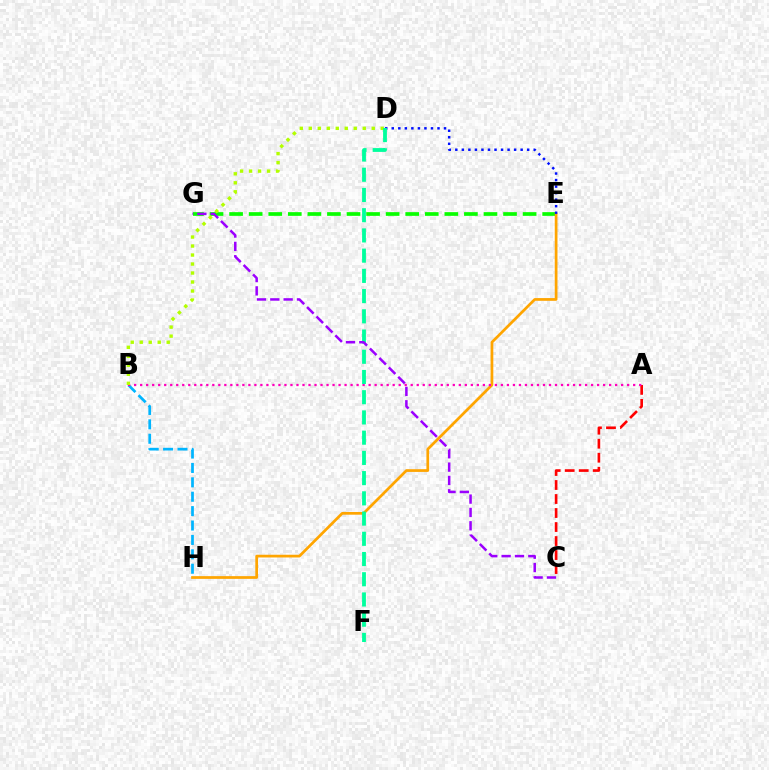{('E', 'G'): [{'color': '#08ff00', 'line_style': 'dashed', 'thickness': 2.66}], ('E', 'H'): [{'color': '#ffa500', 'line_style': 'solid', 'thickness': 1.96}], ('B', 'H'): [{'color': '#00b5ff', 'line_style': 'dashed', 'thickness': 1.96}], ('A', 'C'): [{'color': '#ff0000', 'line_style': 'dashed', 'thickness': 1.9}], ('D', 'E'): [{'color': '#0010ff', 'line_style': 'dotted', 'thickness': 1.78}], ('A', 'B'): [{'color': '#ff00bd', 'line_style': 'dotted', 'thickness': 1.63}], ('B', 'D'): [{'color': '#b3ff00', 'line_style': 'dotted', 'thickness': 2.44}], ('D', 'F'): [{'color': '#00ff9d', 'line_style': 'dashed', 'thickness': 2.75}], ('C', 'G'): [{'color': '#9b00ff', 'line_style': 'dashed', 'thickness': 1.81}]}